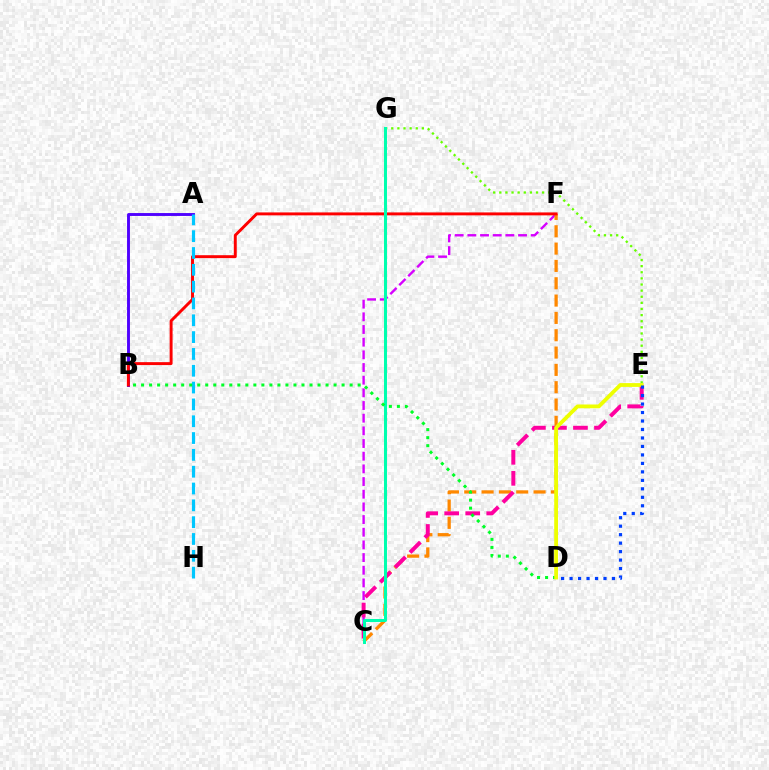{('C', 'F'): [{'color': '#d600ff', 'line_style': 'dashed', 'thickness': 1.72}, {'color': '#ff8800', 'line_style': 'dashed', 'thickness': 2.35}], ('C', 'E'): [{'color': '#ff00a0', 'line_style': 'dashed', 'thickness': 2.86}], ('A', 'B'): [{'color': '#4f00ff', 'line_style': 'solid', 'thickness': 2.09}], ('B', 'F'): [{'color': '#ff0000', 'line_style': 'solid', 'thickness': 2.11}], ('A', 'H'): [{'color': '#00c7ff', 'line_style': 'dashed', 'thickness': 2.29}], ('E', 'G'): [{'color': '#66ff00', 'line_style': 'dotted', 'thickness': 1.66}], ('C', 'G'): [{'color': '#00ffaf', 'line_style': 'solid', 'thickness': 2.18}], ('B', 'D'): [{'color': '#00ff27', 'line_style': 'dotted', 'thickness': 2.18}], ('D', 'E'): [{'color': '#eeff00', 'line_style': 'solid', 'thickness': 2.74}, {'color': '#003fff', 'line_style': 'dotted', 'thickness': 2.3}]}